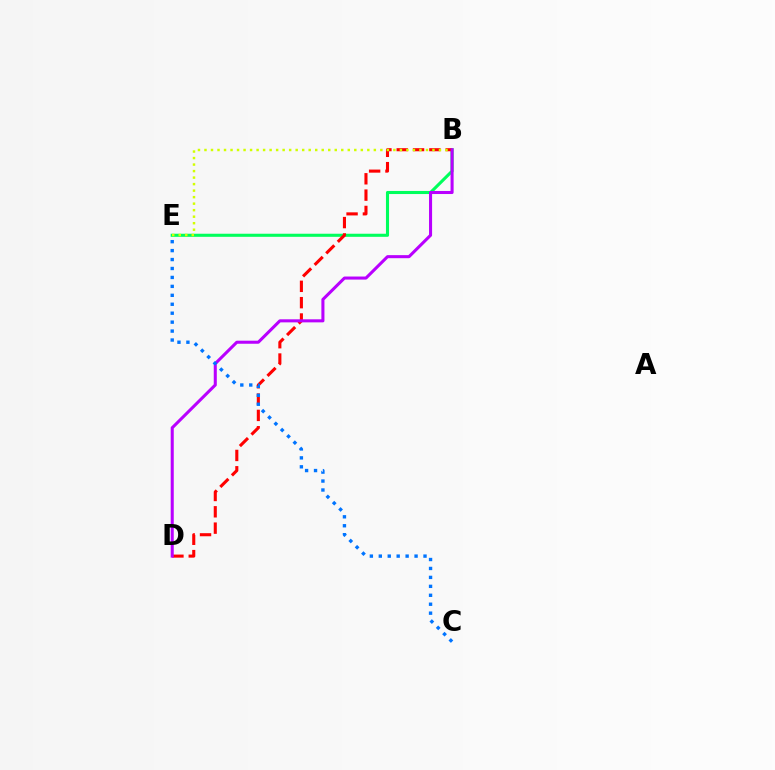{('B', 'E'): [{'color': '#00ff5c', 'line_style': 'solid', 'thickness': 2.22}, {'color': '#d1ff00', 'line_style': 'dotted', 'thickness': 1.77}], ('B', 'D'): [{'color': '#ff0000', 'line_style': 'dashed', 'thickness': 2.22}, {'color': '#b900ff', 'line_style': 'solid', 'thickness': 2.2}], ('C', 'E'): [{'color': '#0074ff', 'line_style': 'dotted', 'thickness': 2.43}]}